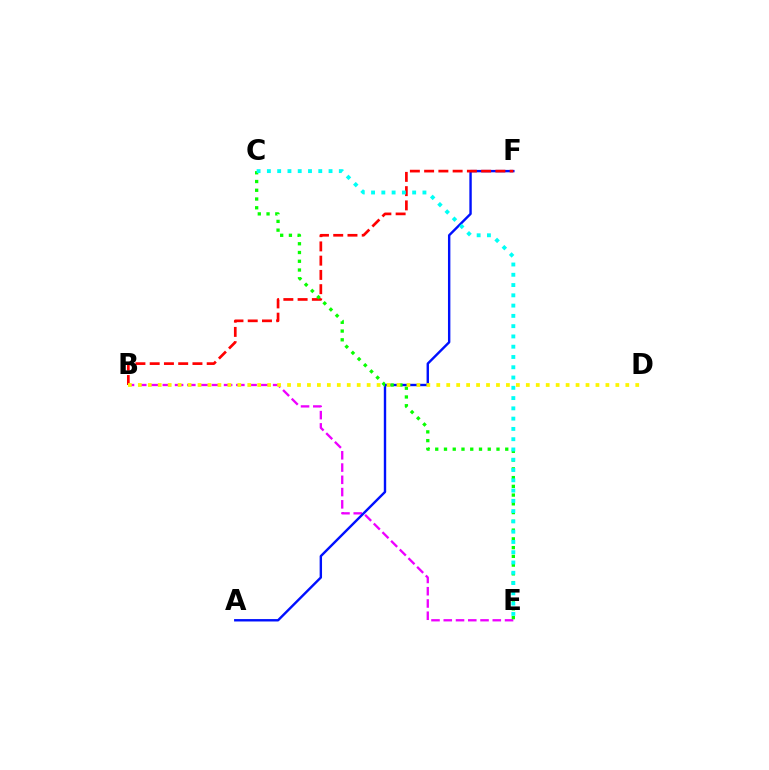{('B', 'E'): [{'color': '#ee00ff', 'line_style': 'dashed', 'thickness': 1.67}], ('A', 'F'): [{'color': '#0010ff', 'line_style': 'solid', 'thickness': 1.73}], ('B', 'F'): [{'color': '#ff0000', 'line_style': 'dashed', 'thickness': 1.94}], ('C', 'E'): [{'color': '#08ff00', 'line_style': 'dotted', 'thickness': 2.38}, {'color': '#00fff6', 'line_style': 'dotted', 'thickness': 2.79}], ('B', 'D'): [{'color': '#fcf500', 'line_style': 'dotted', 'thickness': 2.7}]}